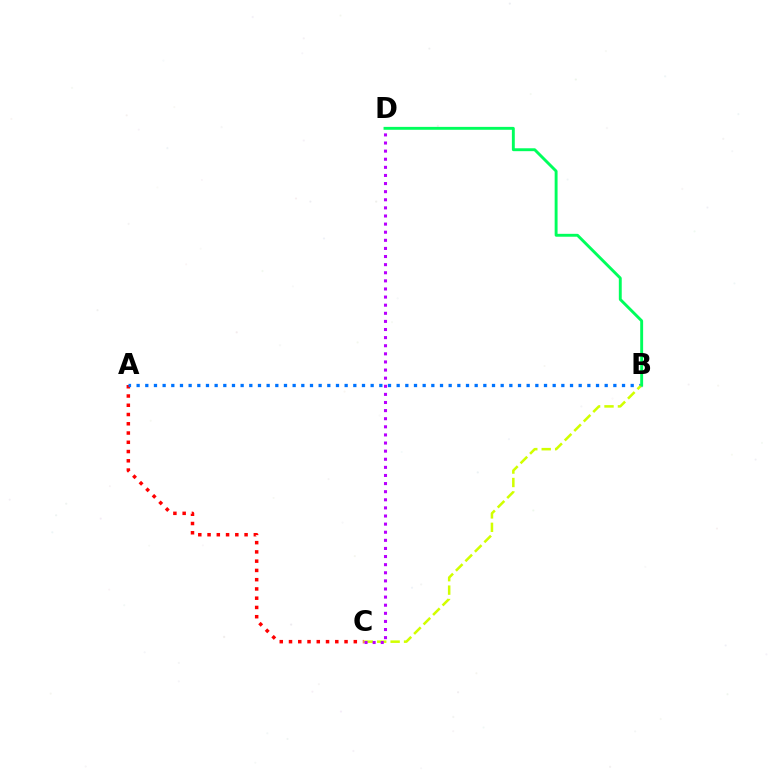{('A', 'C'): [{'color': '#ff0000', 'line_style': 'dotted', 'thickness': 2.51}], ('A', 'B'): [{'color': '#0074ff', 'line_style': 'dotted', 'thickness': 2.36}], ('B', 'C'): [{'color': '#d1ff00', 'line_style': 'dashed', 'thickness': 1.82}], ('C', 'D'): [{'color': '#b900ff', 'line_style': 'dotted', 'thickness': 2.2}], ('B', 'D'): [{'color': '#00ff5c', 'line_style': 'solid', 'thickness': 2.09}]}